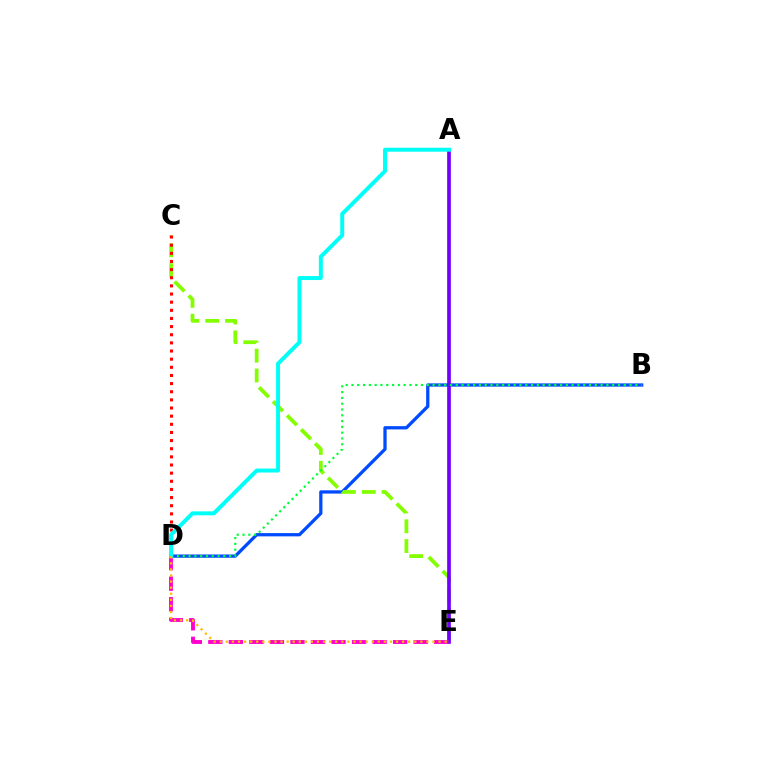{('B', 'D'): [{'color': '#004bff', 'line_style': 'solid', 'thickness': 2.35}, {'color': '#00ff39', 'line_style': 'dotted', 'thickness': 1.57}], ('C', 'E'): [{'color': '#84ff00', 'line_style': 'dashed', 'thickness': 2.69}], ('A', 'E'): [{'color': '#7200ff', 'line_style': 'solid', 'thickness': 2.66}], ('D', 'E'): [{'color': '#ff00cf', 'line_style': 'dashed', 'thickness': 2.79}, {'color': '#ffbd00', 'line_style': 'dotted', 'thickness': 1.65}], ('C', 'D'): [{'color': '#ff0000', 'line_style': 'dotted', 'thickness': 2.21}], ('A', 'D'): [{'color': '#00fff6', 'line_style': 'solid', 'thickness': 2.85}]}